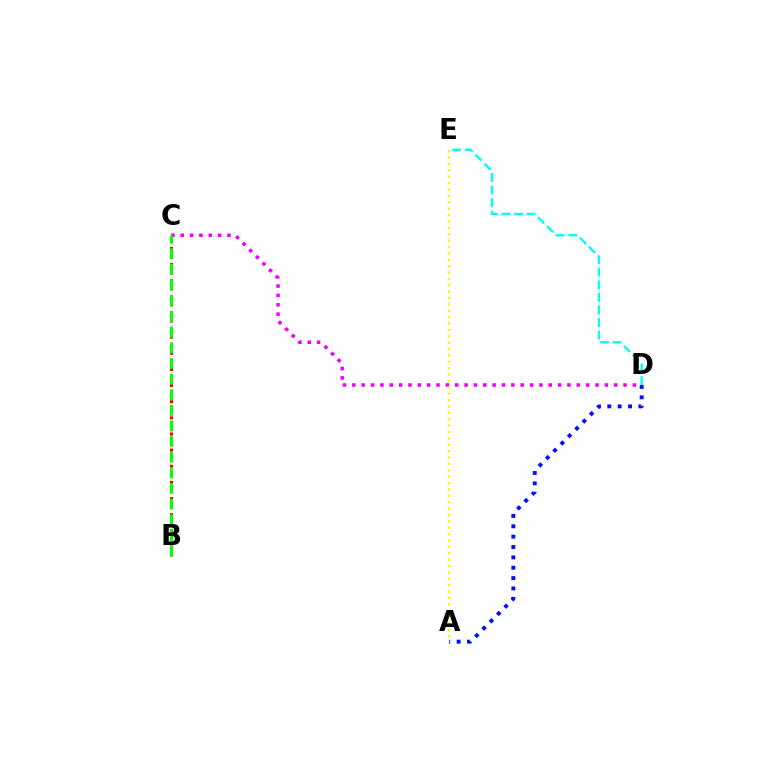{('A', 'D'): [{'color': '#0010ff', 'line_style': 'dotted', 'thickness': 2.81}], ('C', 'D'): [{'color': '#ee00ff', 'line_style': 'dotted', 'thickness': 2.54}], ('D', 'E'): [{'color': '#00fff6', 'line_style': 'dashed', 'thickness': 1.71}], ('B', 'C'): [{'color': '#ff0000', 'line_style': 'dotted', 'thickness': 2.19}, {'color': '#08ff00', 'line_style': 'dashed', 'thickness': 2.12}], ('A', 'E'): [{'color': '#fcf500', 'line_style': 'dotted', 'thickness': 1.73}]}